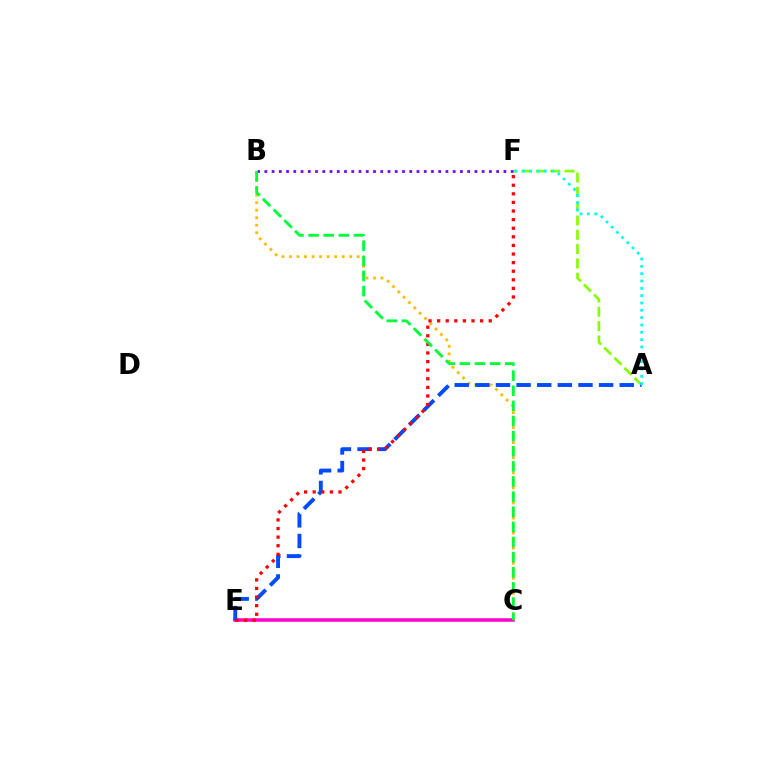{('B', 'C'): [{'color': '#ffbd00', 'line_style': 'dotted', 'thickness': 2.05}, {'color': '#00ff39', 'line_style': 'dashed', 'thickness': 2.05}], ('A', 'F'): [{'color': '#84ff00', 'line_style': 'dashed', 'thickness': 1.94}, {'color': '#00fff6', 'line_style': 'dotted', 'thickness': 1.99}], ('C', 'E'): [{'color': '#ff00cf', 'line_style': 'solid', 'thickness': 2.54}], ('A', 'E'): [{'color': '#004bff', 'line_style': 'dashed', 'thickness': 2.8}], ('E', 'F'): [{'color': '#ff0000', 'line_style': 'dotted', 'thickness': 2.34}], ('B', 'F'): [{'color': '#7200ff', 'line_style': 'dotted', 'thickness': 1.97}]}